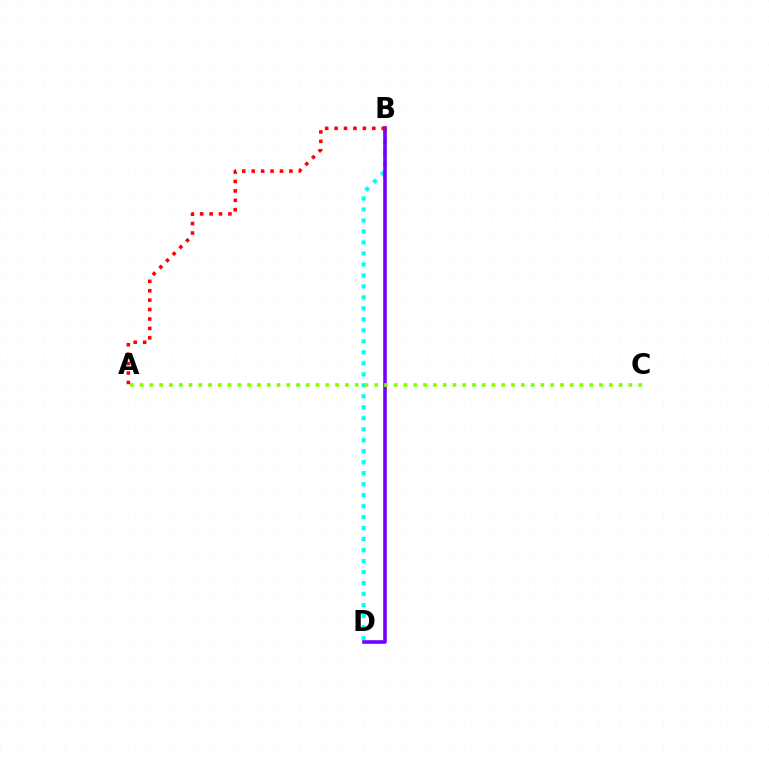{('B', 'D'): [{'color': '#00fff6', 'line_style': 'dotted', 'thickness': 2.99}, {'color': '#7200ff', 'line_style': 'solid', 'thickness': 2.59}], ('A', 'C'): [{'color': '#84ff00', 'line_style': 'dotted', 'thickness': 2.66}], ('A', 'B'): [{'color': '#ff0000', 'line_style': 'dotted', 'thickness': 2.56}]}